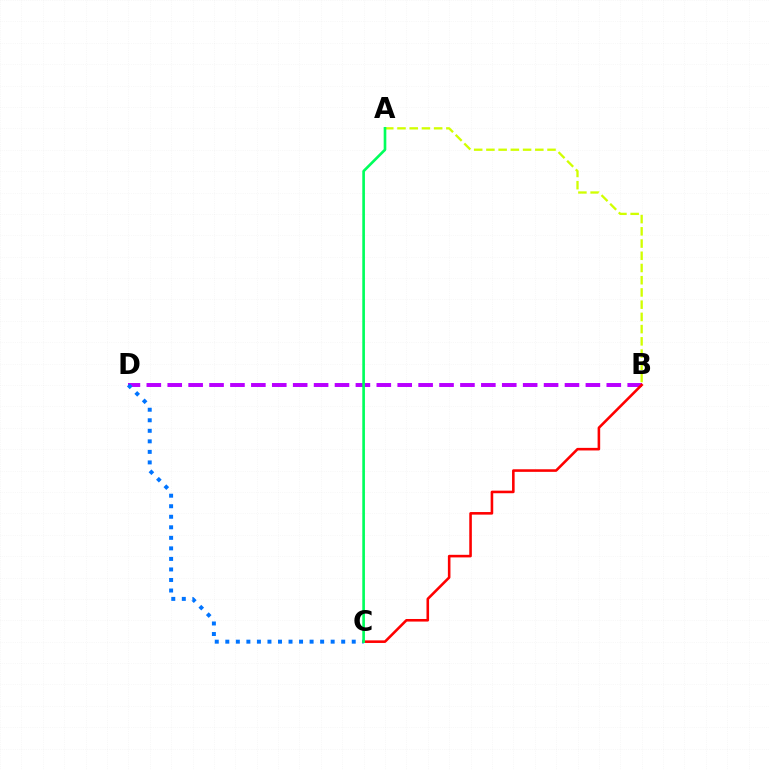{('B', 'D'): [{'color': '#b900ff', 'line_style': 'dashed', 'thickness': 2.84}], ('B', 'C'): [{'color': '#ff0000', 'line_style': 'solid', 'thickness': 1.86}], ('C', 'D'): [{'color': '#0074ff', 'line_style': 'dotted', 'thickness': 2.86}], ('A', 'B'): [{'color': '#d1ff00', 'line_style': 'dashed', 'thickness': 1.66}], ('A', 'C'): [{'color': '#00ff5c', 'line_style': 'solid', 'thickness': 1.91}]}